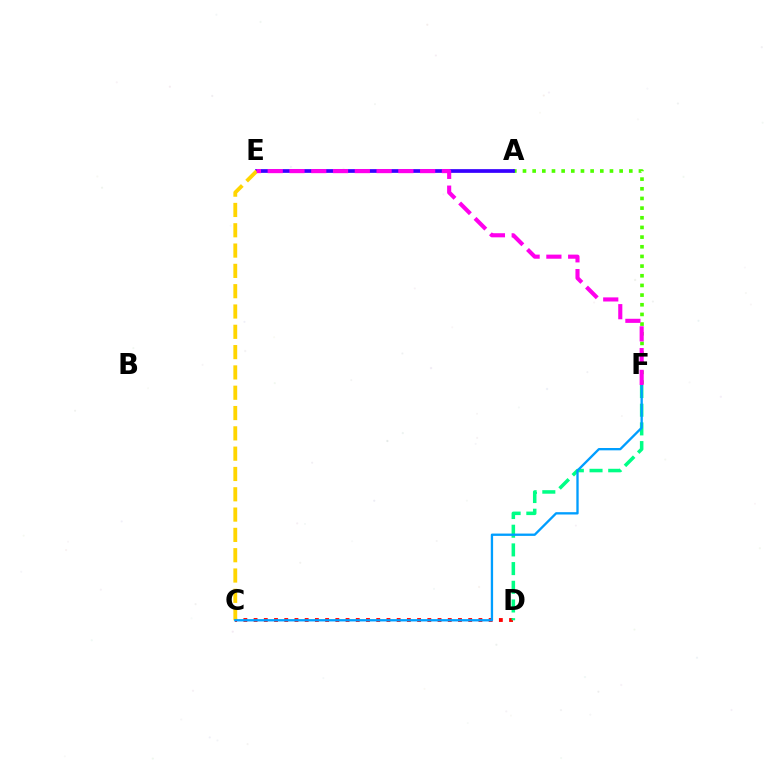{('C', 'D'): [{'color': '#ff0000', 'line_style': 'dotted', 'thickness': 2.78}], ('D', 'F'): [{'color': '#00ff86', 'line_style': 'dashed', 'thickness': 2.54}], ('A', 'F'): [{'color': '#4fff00', 'line_style': 'dotted', 'thickness': 2.63}], ('A', 'E'): [{'color': '#3700ff', 'line_style': 'solid', 'thickness': 2.68}], ('C', 'E'): [{'color': '#ffd500', 'line_style': 'dashed', 'thickness': 2.76}], ('C', 'F'): [{'color': '#009eff', 'line_style': 'solid', 'thickness': 1.67}], ('E', 'F'): [{'color': '#ff00ed', 'line_style': 'dashed', 'thickness': 2.96}]}